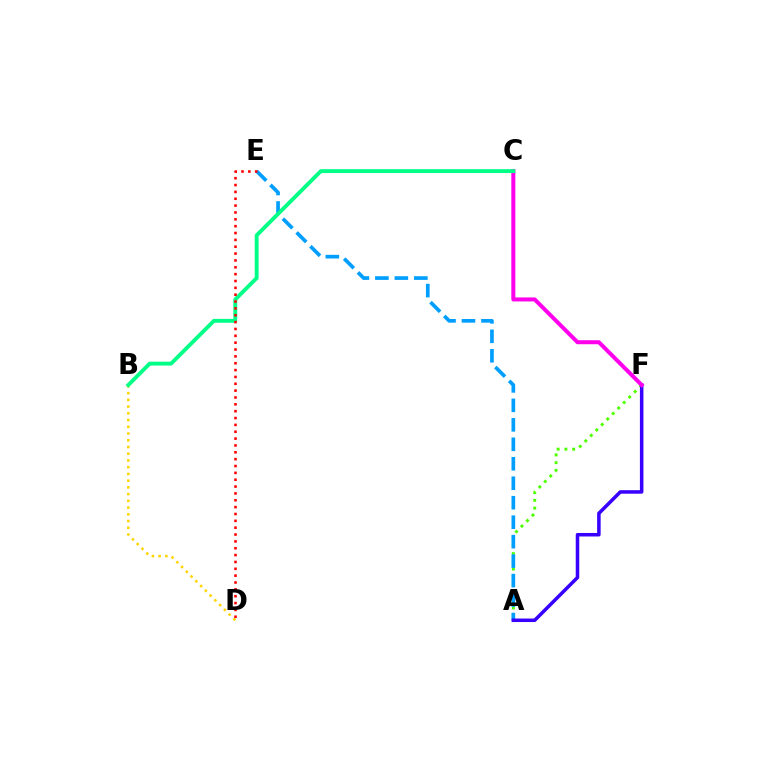{('A', 'F'): [{'color': '#4fff00', 'line_style': 'dotted', 'thickness': 2.11}, {'color': '#3700ff', 'line_style': 'solid', 'thickness': 2.53}], ('B', 'D'): [{'color': '#ffd500', 'line_style': 'dotted', 'thickness': 1.83}], ('A', 'E'): [{'color': '#009eff', 'line_style': 'dashed', 'thickness': 2.65}], ('C', 'F'): [{'color': '#ff00ed', 'line_style': 'solid', 'thickness': 2.89}], ('B', 'C'): [{'color': '#00ff86', 'line_style': 'solid', 'thickness': 2.79}], ('D', 'E'): [{'color': '#ff0000', 'line_style': 'dotted', 'thickness': 1.86}]}